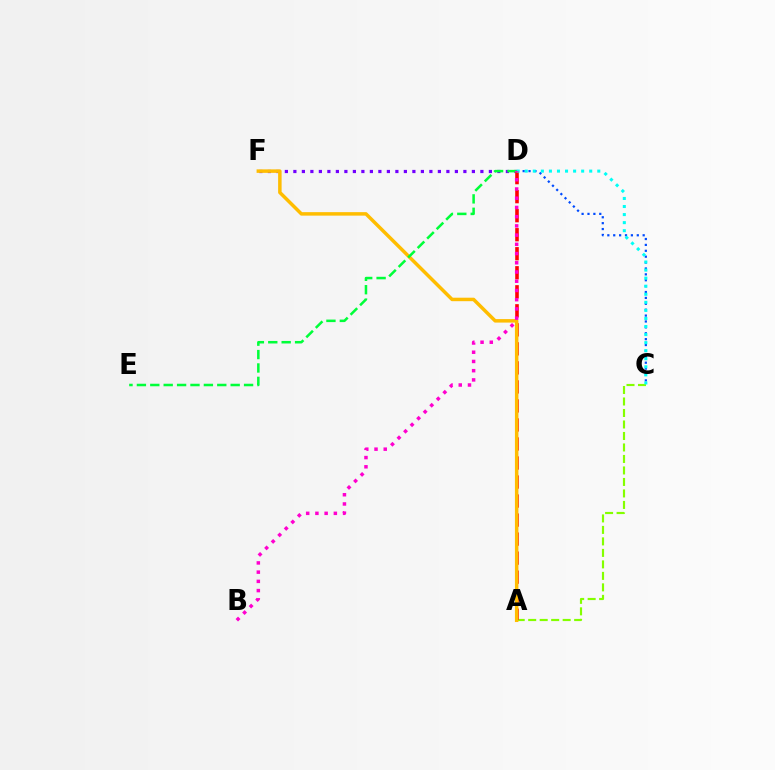{('A', 'C'): [{'color': '#84ff00', 'line_style': 'dashed', 'thickness': 1.56}], ('D', 'F'): [{'color': '#7200ff', 'line_style': 'dotted', 'thickness': 2.31}], ('C', 'D'): [{'color': '#004bff', 'line_style': 'dotted', 'thickness': 1.6}, {'color': '#00fff6', 'line_style': 'dotted', 'thickness': 2.19}], ('A', 'D'): [{'color': '#ff0000', 'line_style': 'dashed', 'thickness': 2.58}], ('A', 'F'): [{'color': '#ffbd00', 'line_style': 'solid', 'thickness': 2.51}], ('D', 'E'): [{'color': '#00ff39', 'line_style': 'dashed', 'thickness': 1.82}], ('B', 'D'): [{'color': '#ff00cf', 'line_style': 'dotted', 'thickness': 2.51}]}